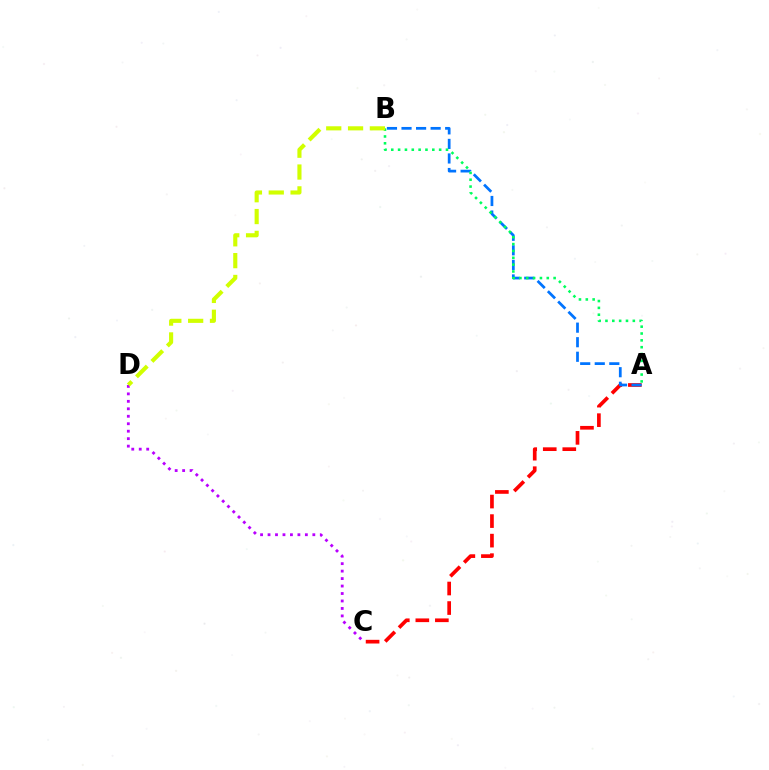{('A', 'C'): [{'color': '#ff0000', 'line_style': 'dashed', 'thickness': 2.65}], ('C', 'D'): [{'color': '#b900ff', 'line_style': 'dotted', 'thickness': 2.03}], ('A', 'B'): [{'color': '#0074ff', 'line_style': 'dashed', 'thickness': 1.98}, {'color': '#00ff5c', 'line_style': 'dotted', 'thickness': 1.86}], ('B', 'D'): [{'color': '#d1ff00', 'line_style': 'dashed', 'thickness': 2.96}]}